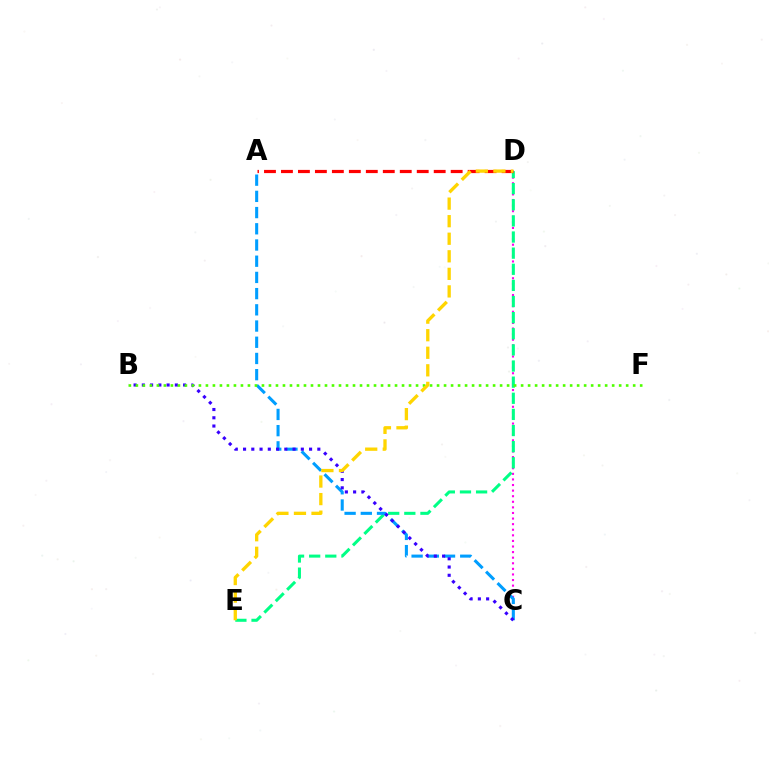{('C', 'D'): [{'color': '#ff00ed', 'line_style': 'dotted', 'thickness': 1.52}], ('D', 'E'): [{'color': '#00ff86', 'line_style': 'dashed', 'thickness': 2.19}, {'color': '#ffd500', 'line_style': 'dashed', 'thickness': 2.38}], ('A', 'C'): [{'color': '#009eff', 'line_style': 'dashed', 'thickness': 2.2}], ('B', 'C'): [{'color': '#3700ff', 'line_style': 'dotted', 'thickness': 2.24}], ('A', 'D'): [{'color': '#ff0000', 'line_style': 'dashed', 'thickness': 2.31}], ('B', 'F'): [{'color': '#4fff00', 'line_style': 'dotted', 'thickness': 1.9}]}